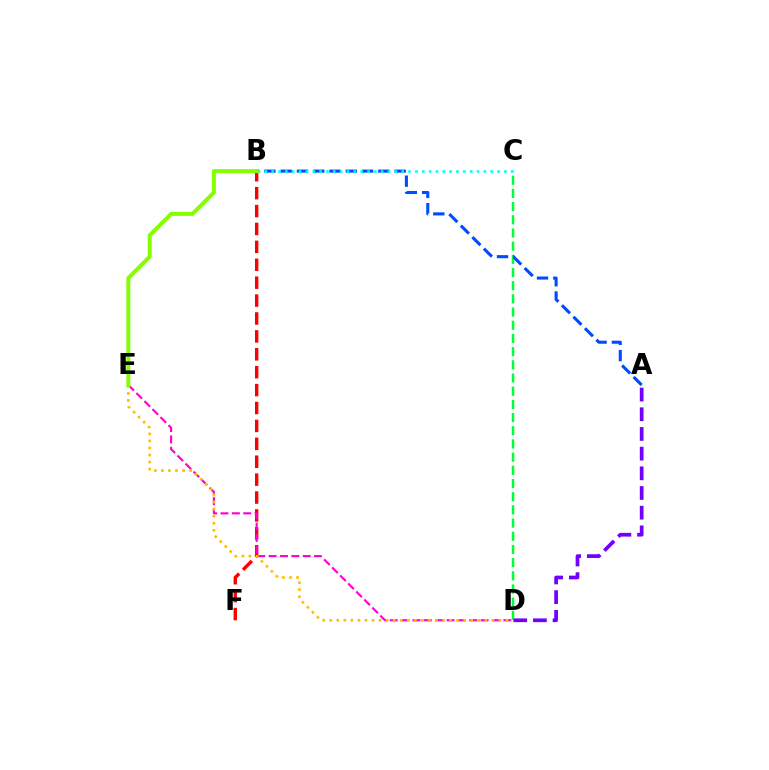{('C', 'D'): [{'color': '#00ff39', 'line_style': 'dashed', 'thickness': 1.79}], ('A', 'B'): [{'color': '#004bff', 'line_style': 'dashed', 'thickness': 2.21}], ('B', 'F'): [{'color': '#ff0000', 'line_style': 'dashed', 'thickness': 2.43}], ('A', 'D'): [{'color': '#7200ff', 'line_style': 'dashed', 'thickness': 2.67}], ('D', 'E'): [{'color': '#ff00cf', 'line_style': 'dashed', 'thickness': 1.54}, {'color': '#ffbd00', 'line_style': 'dotted', 'thickness': 1.92}], ('B', 'C'): [{'color': '#00fff6', 'line_style': 'dotted', 'thickness': 1.86}], ('B', 'E'): [{'color': '#84ff00', 'line_style': 'solid', 'thickness': 2.85}]}